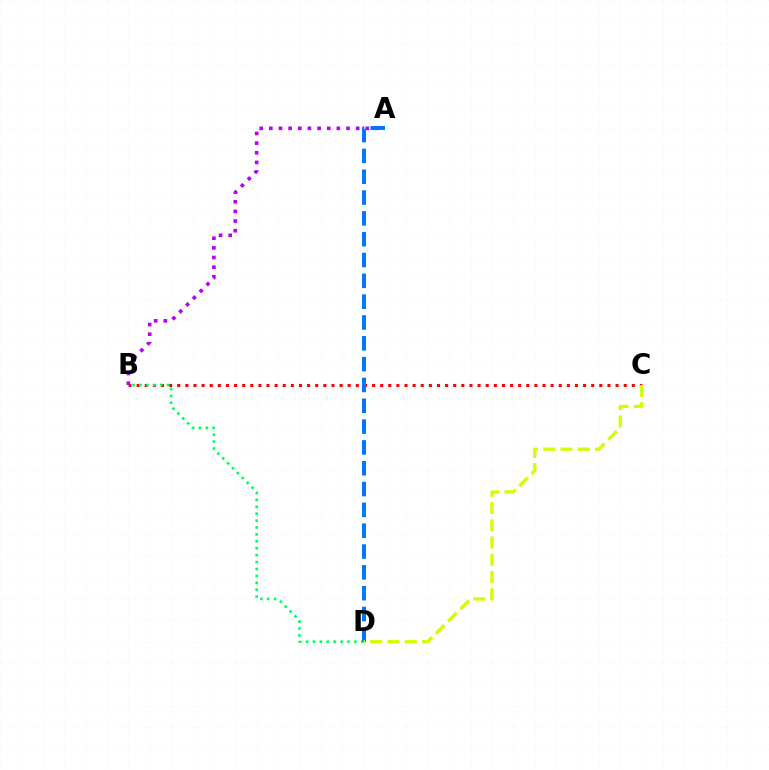{('B', 'C'): [{'color': '#ff0000', 'line_style': 'dotted', 'thickness': 2.21}], ('A', 'B'): [{'color': '#b900ff', 'line_style': 'dotted', 'thickness': 2.62}], ('B', 'D'): [{'color': '#00ff5c', 'line_style': 'dotted', 'thickness': 1.88}], ('A', 'D'): [{'color': '#0074ff', 'line_style': 'dashed', 'thickness': 2.83}], ('C', 'D'): [{'color': '#d1ff00', 'line_style': 'dashed', 'thickness': 2.34}]}